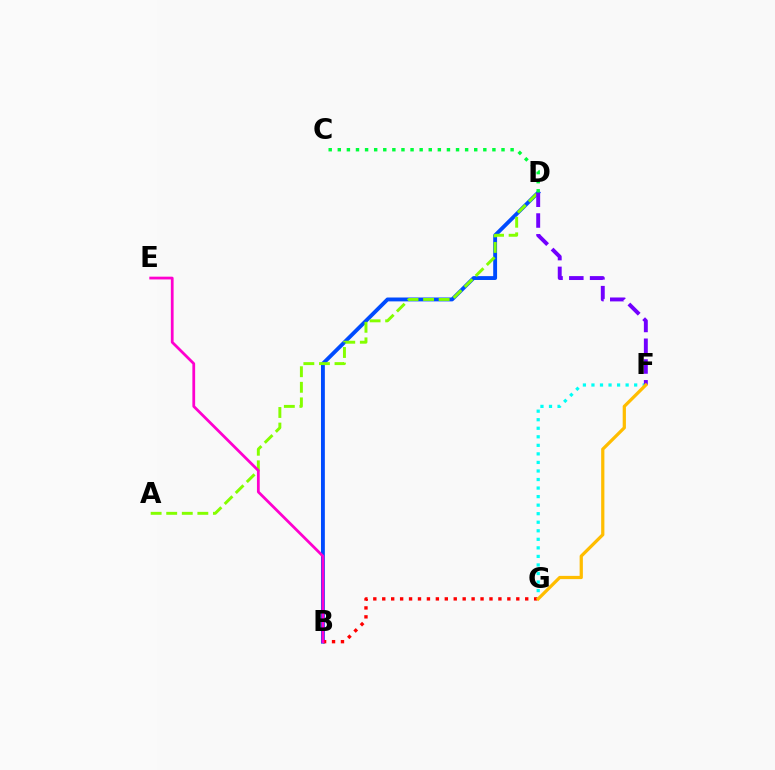{('F', 'G'): [{'color': '#00fff6', 'line_style': 'dotted', 'thickness': 2.32}, {'color': '#ffbd00', 'line_style': 'solid', 'thickness': 2.33}], ('B', 'D'): [{'color': '#004bff', 'line_style': 'solid', 'thickness': 2.79}], ('A', 'D'): [{'color': '#84ff00', 'line_style': 'dashed', 'thickness': 2.12}], ('D', 'F'): [{'color': '#7200ff', 'line_style': 'dashed', 'thickness': 2.82}], ('B', 'G'): [{'color': '#ff0000', 'line_style': 'dotted', 'thickness': 2.43}], ('C', 'D'): [{'color': '#00ff39', 'line_style': 'dotted', 'thickness': 2.47}], ('B', 'E'): [{'color': '#ff00cf', 'line_style': 'solid', 'thickness': 1.99}]}